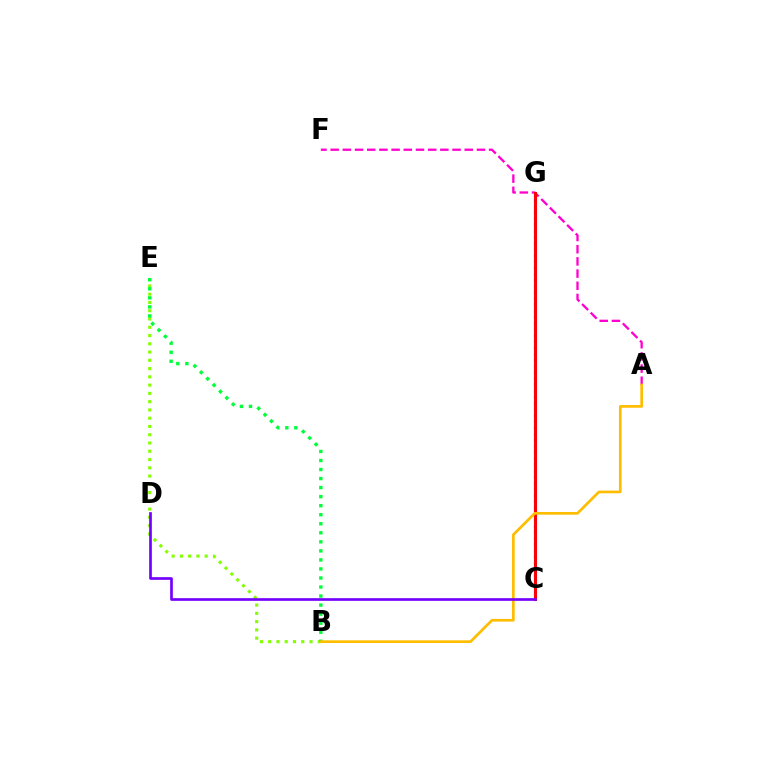{('B', 'E'): [{'color': '#84ff00', 'line_style': 'dotted', 'thickness': 2.25}, {'color': '#00ff39', 'line_style': 'dotted', 'thickness': 2.46}], ('C', 'G'): [{'color': '#00fff6', 'line_style': 'dotted', 'thickness': 1.67}, {'color': '#004bff', 'line_style': 'solid', 'thickness': 2.21}, {'color': '#ff0000', 'line_style': 'solid', 'thickness': 2.11}], ('A', 'F'): [{'color': '#ff00cf', 'line_style': 'dashed', 'thickness': 1.66}], ('A', 'B'): [{'color': '#ffbd00', 'line_style': 'solid', 'thickness': 1.93}], ('C', 'D'): [{'color': '#7200ff', 'line_style': 'solid', 'thickness': 1.92}]}